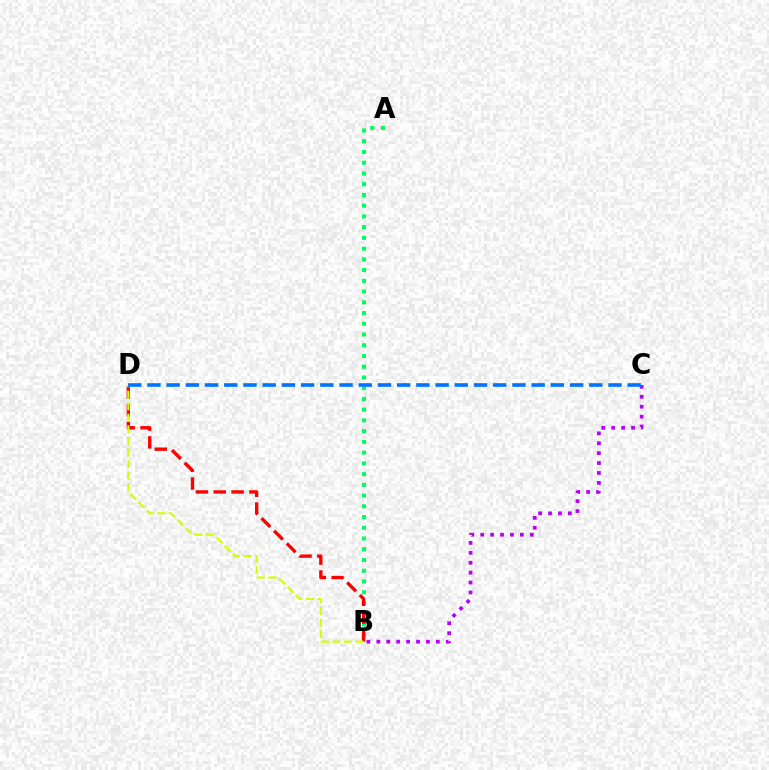{('A', 'B'): [{'color': '#00ff5c', 'line_style': 'dotted', 'thickness': 2.92}], ('B', 'D'): [{'color': '#ff0000', 'line_style': 'dashed', 'thickness': 2.42}, {'color': '#d1ff00', 'line_style': 'dashed', 'thickness': 1.57}], ('B', 'C'): [{'color': '#b900ff', 'line_style': 'dotted', 'thickness': 2.69}], ('C', 'D'): [{'color': '#0074ff', 'line_style': 'dashed', 'thickness': 2.61}]}